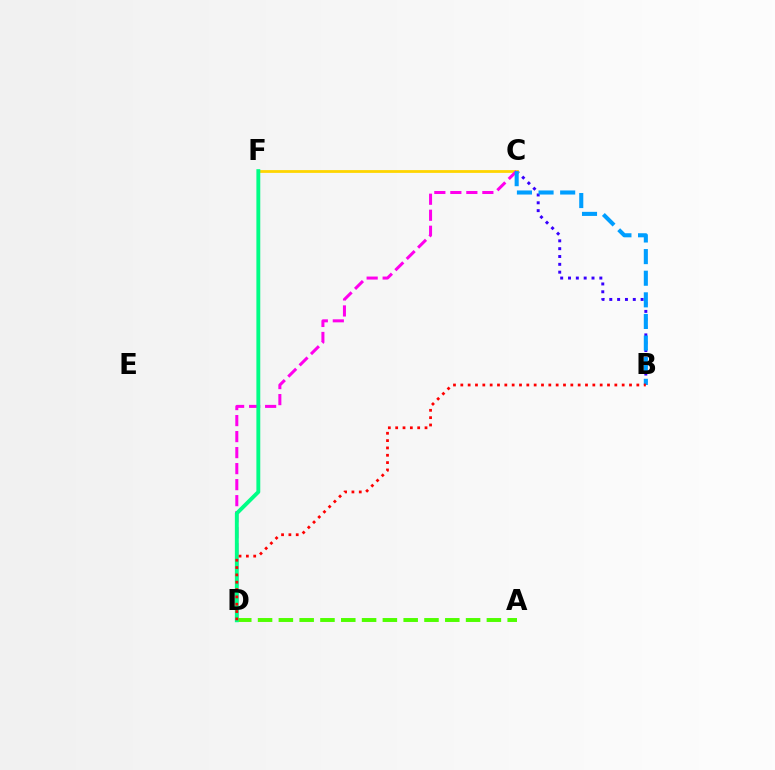{('B', 'C'): [{'color': '#3700ff', 'line_style': 'dotted', 'thickness': 2.13}, {'color': '#009eff', 'line_style': 'dashed', 'thickness': 2.94}], ('C', 'F'): [{'color': '#ffd500', 'line_style': 'solid', 'thickness': 2.0}], ('A', 'D'): [{'color': '#4fff00', 'line_style': 'dashed', 'thickness': 2.83}], ('C', 'D'): [{'color': '#ff00ed', 'line_style': 'dashed', 'thickness': 2.18}], ('D', 'F'): [{'color': '#00ff86', 'line_style': 'solid', 'thickness': 2.79}], ('B', 'D'): [{'color': '#ff0000', 'line_style': 'dotted', 'thickness': 1.99}]}